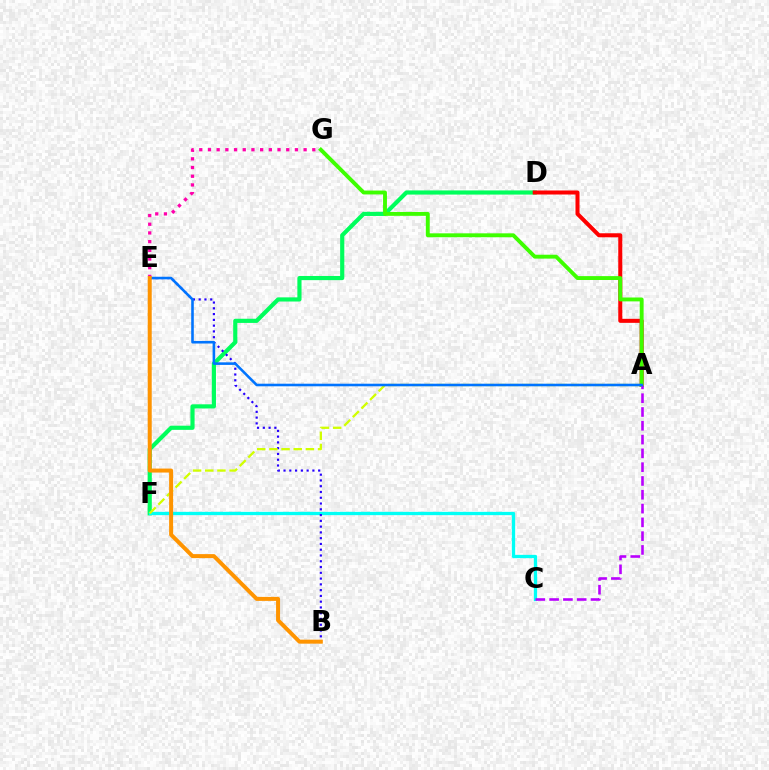{('D', 'F'): [{'color': '#00ff5c', 'line_style': 'solid', 'thickness': 3.0}], ('A', 'D'): [{'color': '#ff0000', 'line_style': 'solid', 'thickness': 2.89}], ('C', 'F'): [{'color': '#00fff6', 'line_style': 'solid', 'thickness': 2.37}], ('A', 'G'): [{'color': '#3dff00', 'line_style': 'solid', 'thickness': 2.8}], ('A', 'C'): [{'color': '#b900ff', 'line_style': 'dashed', 'thickness': 1.87}], ('B', 'E'): [{'color': '#2500ff', 'line_style': 'dotted', 'thickness': 1.57}, {'color': '#ff9400', 'line_style': 'solid', 'thickness': 2.87}], ('A', 'F'): [{'color': '#d1ff00', 'line_style': 'dashed', 'thickness': 1.65}], ('A', 'E'): [{'color': '#0074ff', 'line_style': 'solid', 'thickness': 1.86}], ('E', 'G'): [{'color': '#ff00ac', 'line_style': 'dotted', 'thickness': 2.36}]}